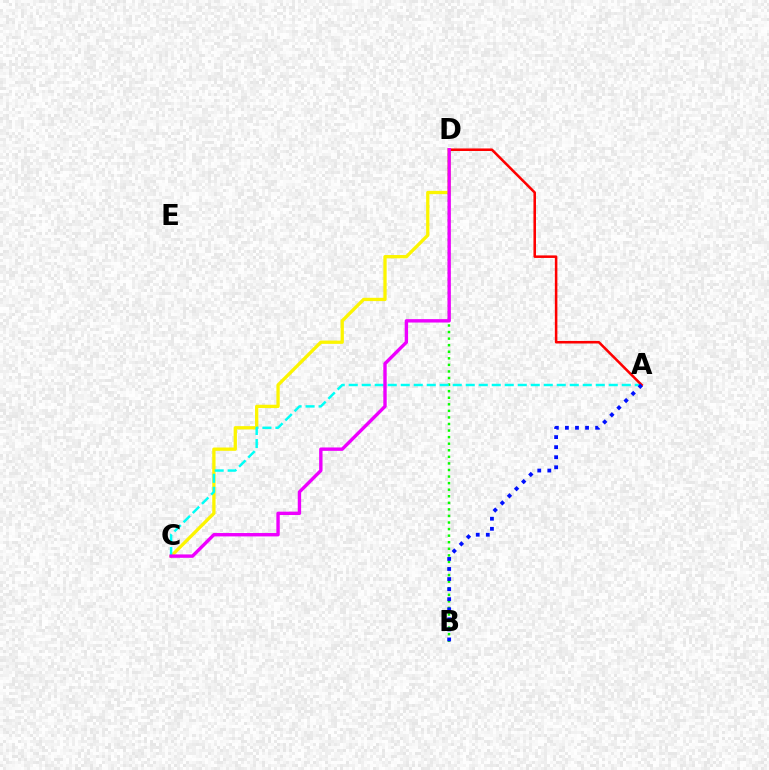{('C', 'D'): [{'color': '#fcf500', 'line_style': 'solid', 'thickness': 2.37}, {'color': '#ee00ff', 'line_style': 'solid', 'thickness': 2.44}], ('B', 'D'): [{'color': '#08ff00', 'line_style': 'dotted', 'thickness': 1.78}], ('A', 'C'): [{'color': '#00fff6', 'line_style': 'dashed', 'thickness': 1.77}], ('A', 'D'): [{'color': '#ff0000', 'line_style': 'solid', 'thickness': 1.83}], ('A', 'B'): [{'color': '#0010ff', 'line_style': 'dotted', 'thickness': 2.73}]}